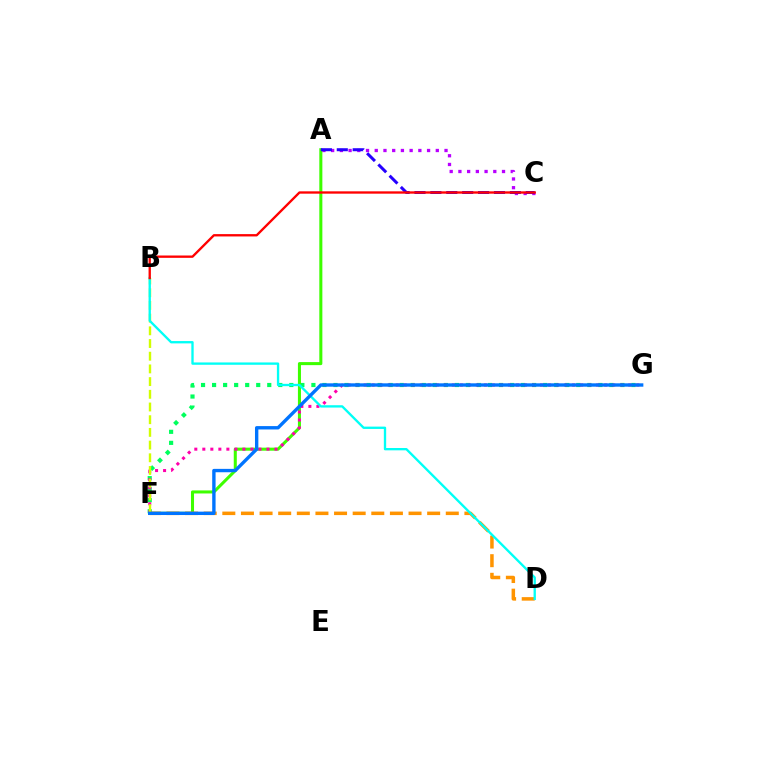{('F', 'G'): [{'color': '#00ff5c', 'line_style': 'dotted', 'thickness': 3.0}, {'color': '#ff00ac', 'line_style': 'dotted', 'thickness': 2.18}, {'color': '#0074ff', 'line_style': 'solid', 'thickness': 2.43}], ('A', 'C'): [{'color': '#b900ff', 'line_style': 'dotted', 'thickness': 2.37}, {'color': '#2500ff', 'line_style': 'dashed', 'thickness': 2.16}], ('A', 'F'): [{'color': '#3dff00', 'line_style': 'solid', 'thickness': 2.19}], ('D', 'F'): [{'color': '#ff9400', 'line_style': 'dashed', 'thickness': 2.53}], ('B', 'F'): [{'color': '#d1ff00', 'line_style': 'dashed', 'thickness': 1.72}], ('B', 'D'): [{'color': '#00fff6', 'line_style': 'solid', 'thickness': 1.68}], ('B', 'C'): [{'color': '#ff0000', 'line_style': 'solid', 'thickness': 1.68}]}